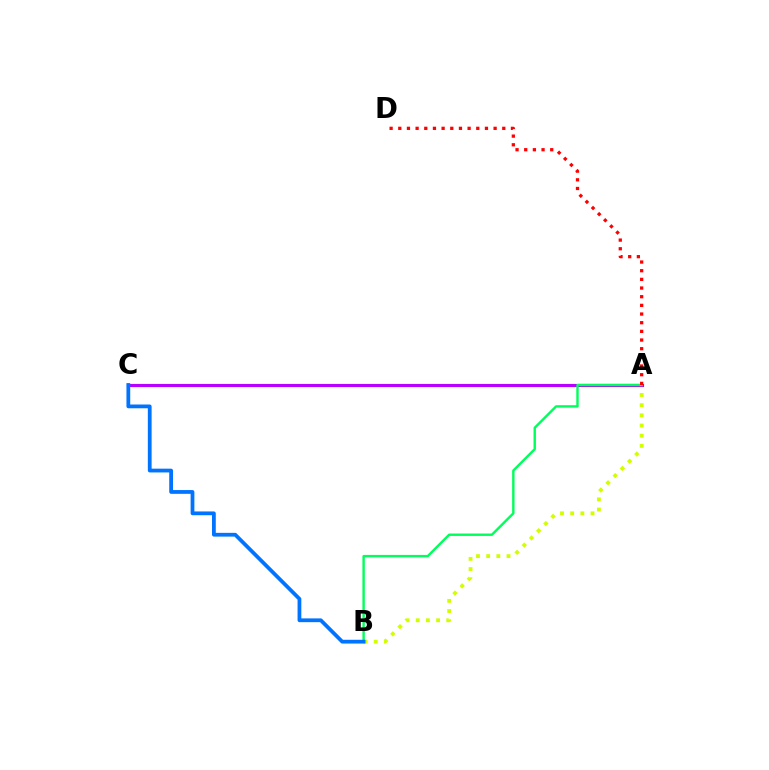{('A', 'B'): [{'color': '#d1ff00', 'line_style': 'dotted', 'thickness': 2.76}, {'color': '#00ff5c', 'line_style': 'solid', 'thickness': 1.73}], ('A', 'C'): [{'color': '#b900ff', 'line_style': 'solid', 'thickness': 2.25}], ('A', 'D'): [{'color': '#ff0000', 'line_style': 'dotted', 'thickness': 2.35}], ('B', 'C'): [{'color': '#0074ff', 'line_style': 'solid', 'thickness': 2.72}]}